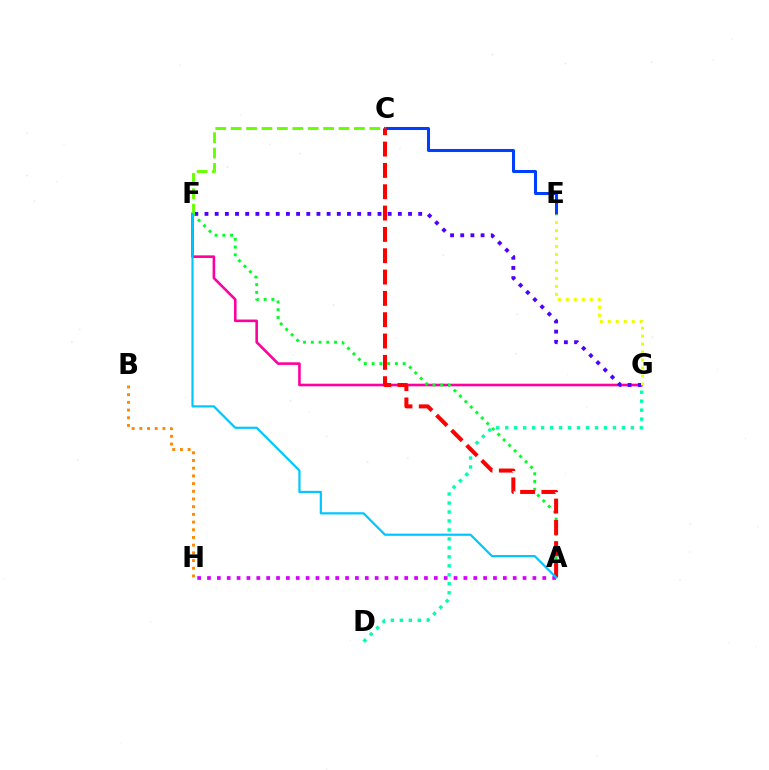{('F', 'G'): [{'color': '#ff00a0', 'line_style': 'solid', 'thickness': 1.88}, {'color': '#4f00ff', 'line_style': 'dotted', 'thickness': 2.77}], ('C', 'E'): [{'color': '#003fff', 'line_style': 'solid', 'thickness': 2.18}], ('D', 'G'): [{'color': '#00ffaf', 'line_style': 'dotted', 'thickness': 2.44}], ('A', 'F'): [{'color': '#00ff27', 'line_style': 'dotted', 'thickness': 2.1}, {'color': '#00c7ff', 'line_style': 'solid', 'thickness': 1.59}], ('B', 'H'): [{'color': '#ff8800', 'line_style': 'dotted', 'thickness': 2.09}], ('A', 'H'): [{'color': '#d600ff', 'line_style': 'dotted', 'thickness': 2.68}], ('C', 'F'): [{'color': '#66ff00', 'line_style': 'dashed', 'thickness': 2.09}], ('E', 'G'): [{'color': '#eeff00', 'line_style': 'dotted', 'thickness': 2.17}], ('A', 'C'): [{'color': '#ff0000', 'line_style': 'dashed', 'thickness': 2.9}]}